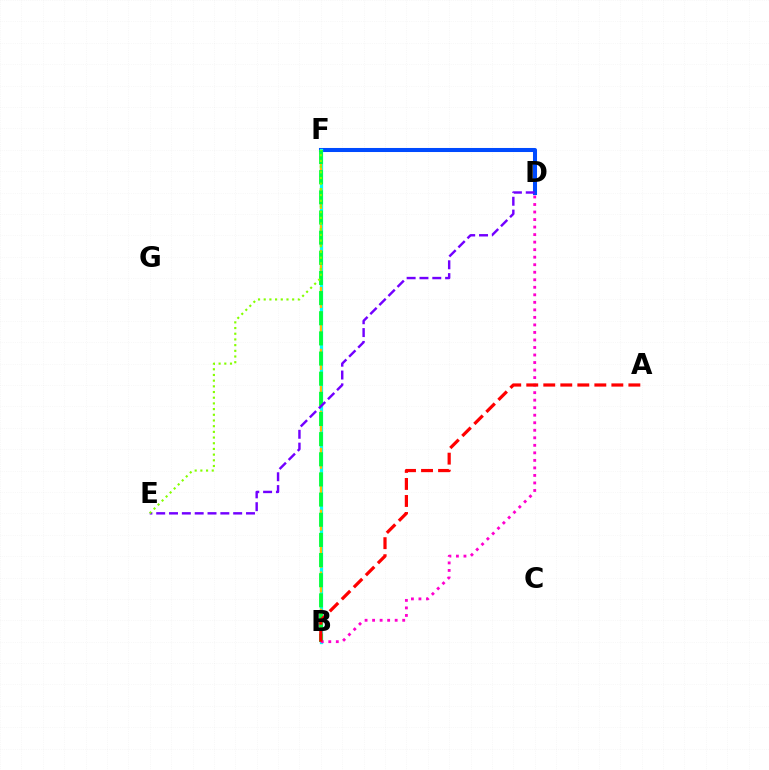{('D', 'F'): [{'color': '#004bff', 'line_style': 'solid', 'thickness': 2.92}], ('B', 'F'): [{'color': '#00fff6', 'line_style': 'solid', 'thickness': 2.35}, {'color': '#ffbd00', 'line_style': 'dashed', 'thickness': 1.68}, {'color': '#00ff39', 'line_style': 'dashed', 'thickness': 2.74}], ('B', 'D'): [{'color': '#ff00cf', 'line_style': 'dotted', 'thickness': 2.04}], ('D', 'E'): [{'color': '#7200ff', 'line_style': 'dashed', 'thickness': 1.74}], ('A', 'B'): [{'color': '#ff0000', 'line_style': 'dashed', 'thickness': 2.31}], ('E', 'F'): [{'color': '#84ff00', 'line_style': 'dotted', 'thickness': 1.55}]}